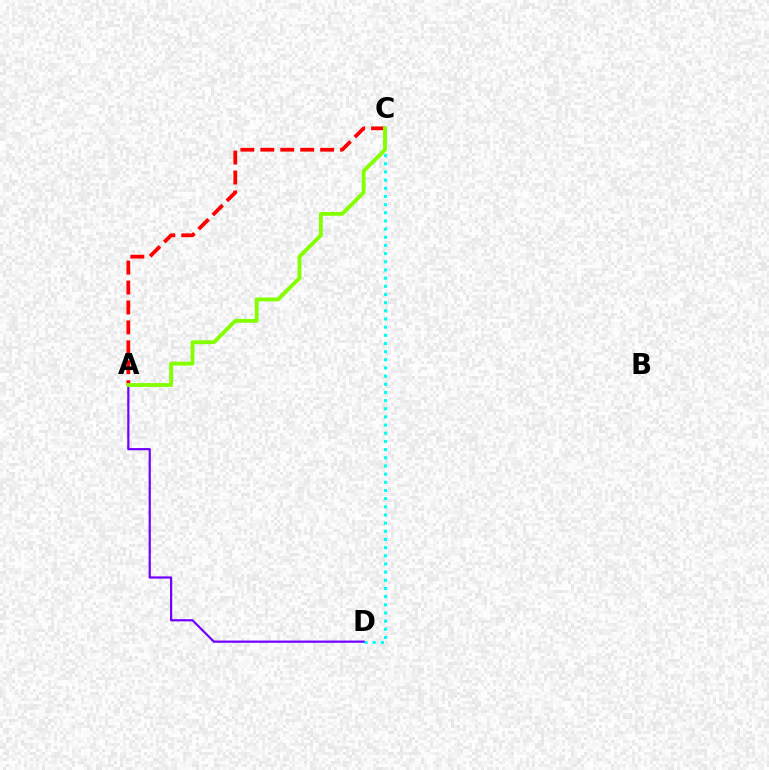{('C', 'D'): [{'color': '#00fff6', 'line_style': 'dotted', 'thickness': 2.22}], ('A', 'C'): [{'color': '#ff0000', 'line_style': 'dashed', 'thickness': 2.71}, {'color': '#84ff00', 'line_style': 'solid', 'thickness': 2.77}], ('A', 'D'): [{'color': '#7200ff', 'line_style': 'solid', 'thickness': 1.59}]}